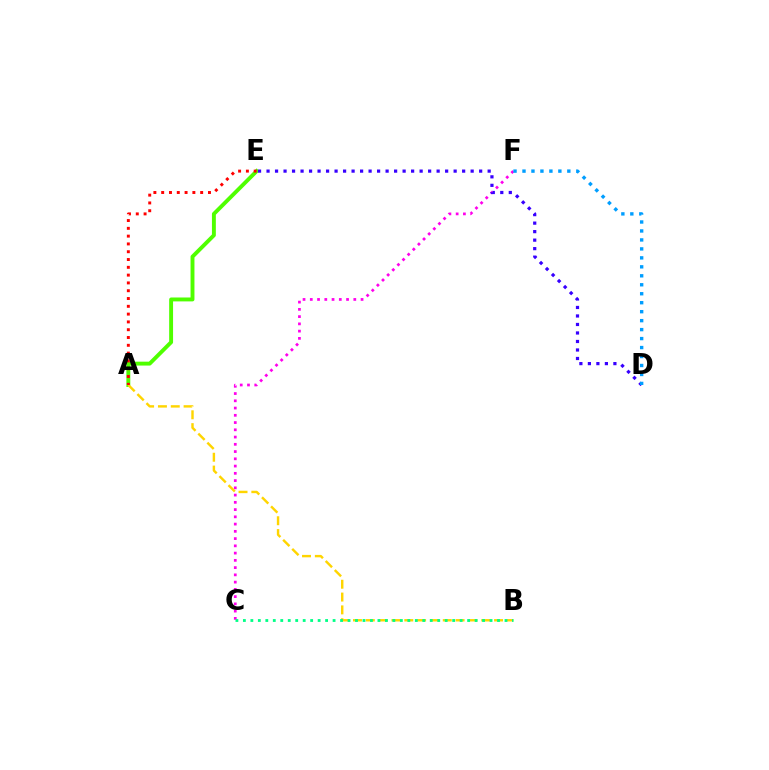{('A', 'E'): [{'color': '#4fff00', 'line_style': 'solid', 'thickness': 2.81}, {'color': '#ff0000', 'line_style': 'dotted', 'thickness': 2.12}], ('C', 'F'): [{'color': '#ff00ed', 'line_style': 'dotted', 'thickness': 1.97}], ('A', 'B'): [{'color': '#ffd500', 'line_style': 'dashed', 'thickness': 1.74}], ('D', 'E'): [{'color': '#3700ff', 'line_style': 'dotted', 'thickness': 2.31}], ('B', 'C'): [{'color': '#00ff86', 'line_style': 'dotted', 'thickness': 2.03}], ('D', 'F'): [{'color': '#009eff', 'line_style': 'dotted', 'thickness': 2.44}]}